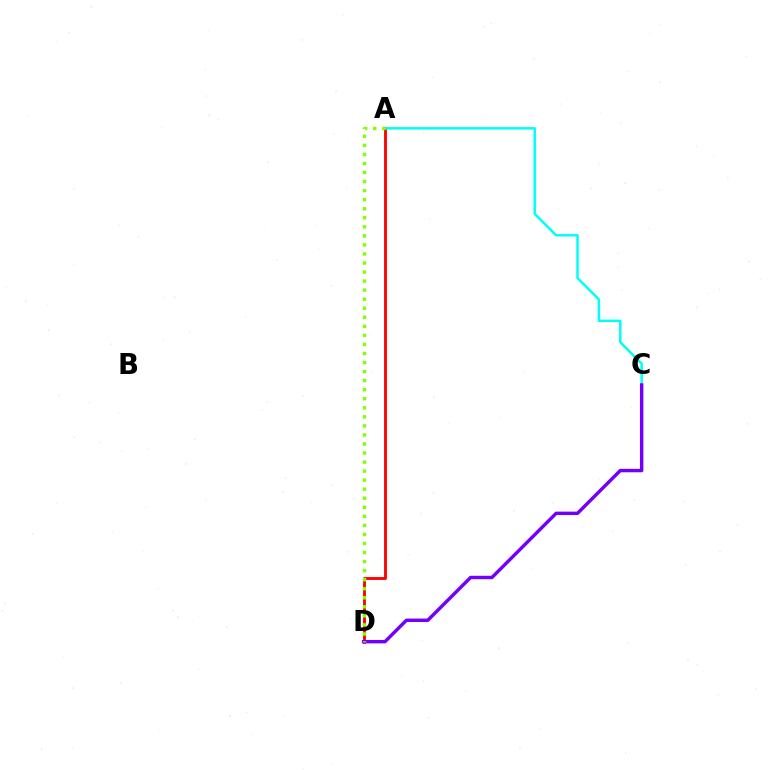{('A', 'D'): [{'color': '#ff0000', 'line_style': 'solid', 'thickness': 2.05}, {'color': '#84ff00', 'line_style': 'dotted', 'thickness': 2.46}], ('A', 'C'): [{'color': '#00fff6', 'line_style': 'solid', 'thickness': 1.8}], ('C', 'D'): [{'color': '#7200ff', 'line_style': 'solid', 'thickness': 2.47}]}